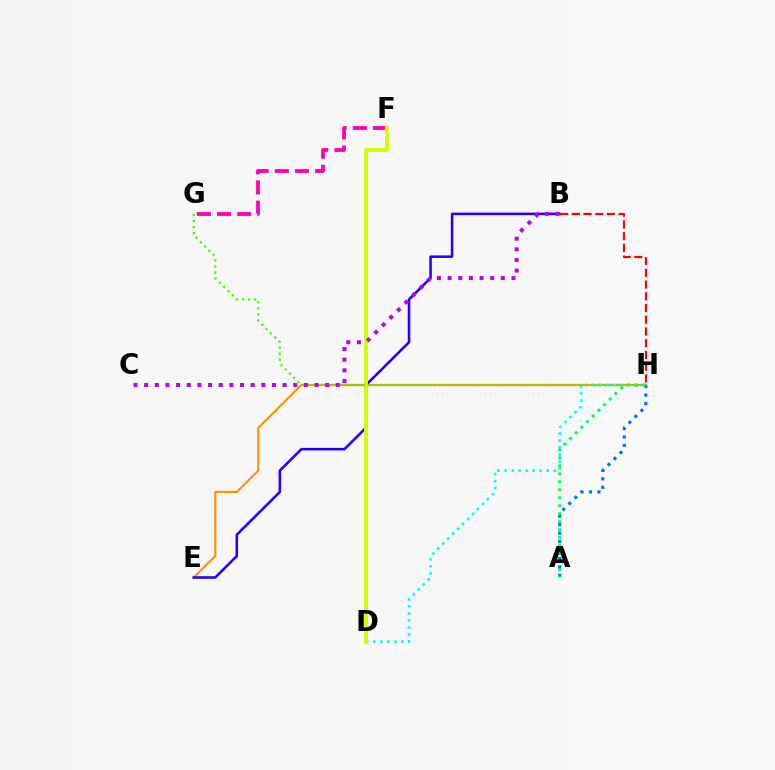{('E', 'H'): [{'color': '#ff9400', 'line_style': 'solid', 'thickness': 1.57}], ('B', 'E'): [{'color': '#2500ff', 'line_style': 'solid', 'thickness': 1.85}], ('B', 'H'): [{'color': '#ff0000', 'line_style': 'dashed', 'thickness': 1.59}], ('F', 'G'): [{'color': '#ff00ac', 'line_style': 'dashed', 'thickness': 2.74}], ('D', 'H'): [{'color': '#00fff6', 'line_style': 'dotted', 'thickness': 1.9}], ('D', 'F'): [{'color': '#d1ff00', 'line_style': 'solid', 'thickness': 2.77}], ('A', 'H'): [{'color': '#0074ff', 'line_style': 'dotted', 'thickness': 2.3}, {'color': '#00ff5c', 'line_style': 'dotted', 'thickness': 2.17}], ('G', 'H'): [{'color': '#3dff00', 'line_style': 'dotted', 'thickness': 1.64}], ('B', 'C'): [{'color': '#b900ff', 'line_style': 'dotted', 'thickness': 2.89}]}